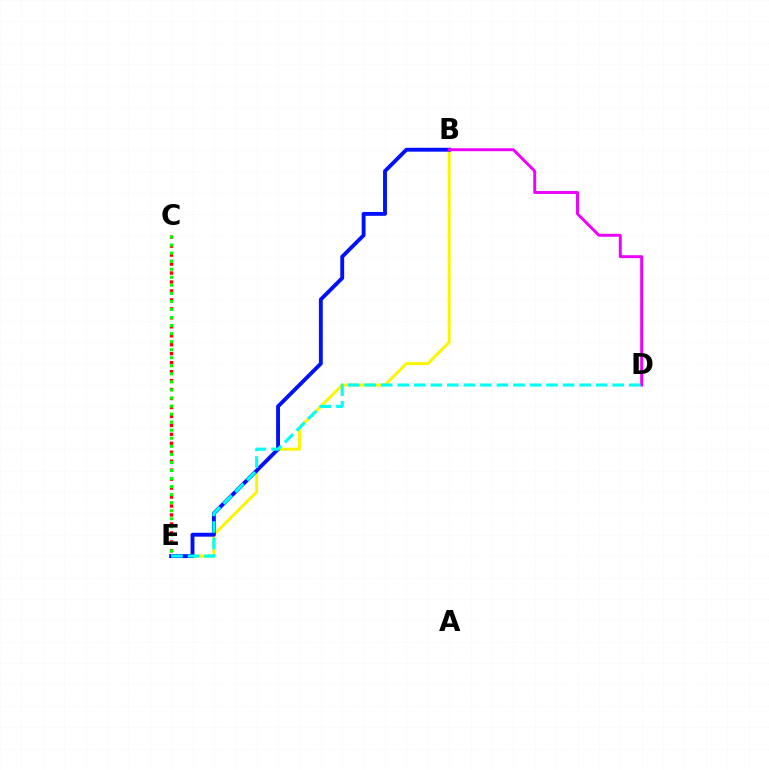{('B', 'E'): [{'color': '#fcf500', 'line_style': 'solid', 'thickness': 2.14}, {'color': '#0010ff', 'line_style': 'solid', 'thickness': 2.78}], ('B', 'D'): [{'color': '#ee00ff', 'line_style': 'solid', 'thickness': 2.11}], ('C', 'E'): [{'color': '#ff0000', 'line_style': 'dotted', 'thickness': 2.43}, {'color': '#08ff00', 'line_style': 'dotted', 'thickness': 2.19}], ('D', 'E'): [{'color': '#00fff6', 'line_style': 'dashed', 'thickness': 2.25}]}